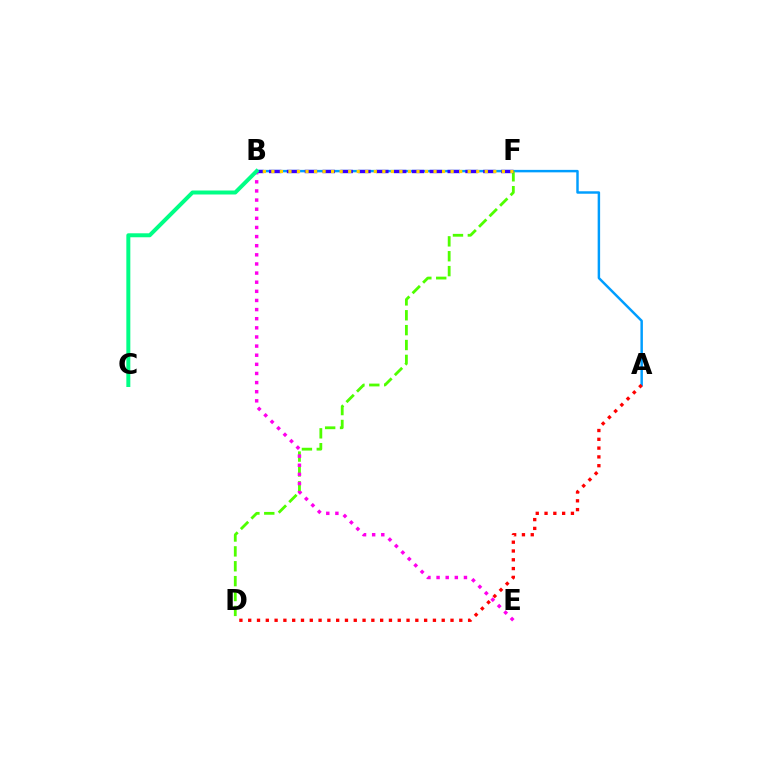{('A', 'B'): [{'color': '#009eff', 'line_style': 'solid', 'thickness': 1.77}], ('D', 'F'): [{'color': '#4fff00', 'line_style': 'dashed', 'thickness': 2.02}], ('B', 'F'): [{'color': '#3700ff', 'line_style': 'dashed', 'thickness': 2.42}, {'color': '#ffd500', 'line_style': 'dotted', 'thickness': 2.32}], ('A', 'D'): [{'color': '#ff0000', 'line_style': 'dotted', 'thickness': 2.39}], ('B', 'E'): [{'color': '#ff00ed', 'line_style': 'dotted', 'thickness': 2.48}], ('B', 'C'): [{'color': '#00ff86', 'line_style': 'solid', 'thickness': 2.87}]}